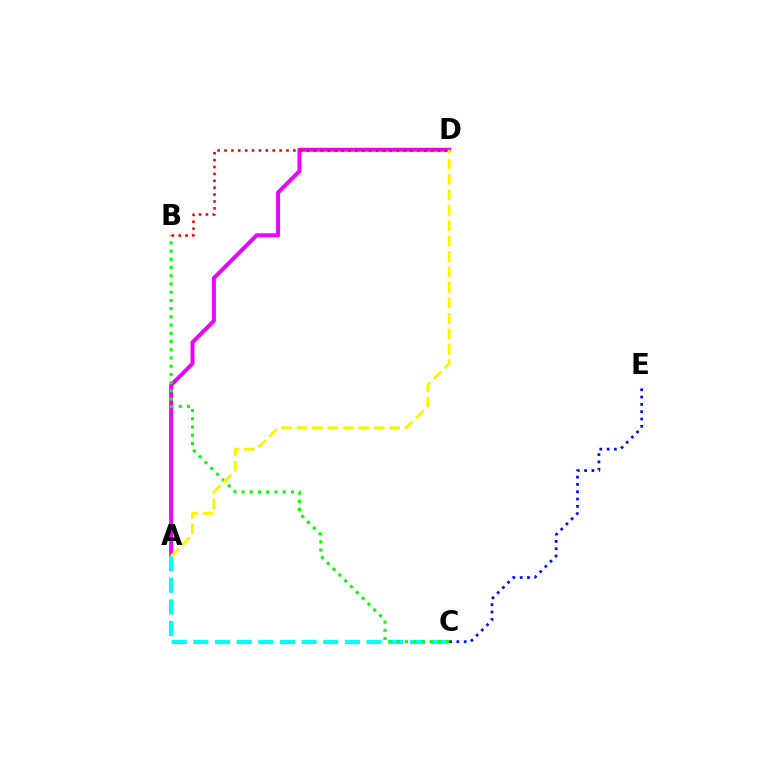{('A', 'D'): [{'color': '#ee00ff', 'line_style': 'solid', 'thickness': 2.85}, {'color': '#fcf500', 'line_style': 'dashed', 'thickness': 2.1}], ('A', 'C'): [{'color': '#00fff6', 'line_style': 'dashed', 'thickness': 2.94}], ('B', 'C'): [{'color': '#08ff00', 'line_style': 'dotted', 'thickness': 2.23}], ('B', 'D'): [{'color': '#ff0000', 'line_style': 'dotted', 'thickness': 1.87}], ('C', 'E'): [{'color': '#0010ff', 'line_style': 'dotted', 'thickness': 1.99}]}